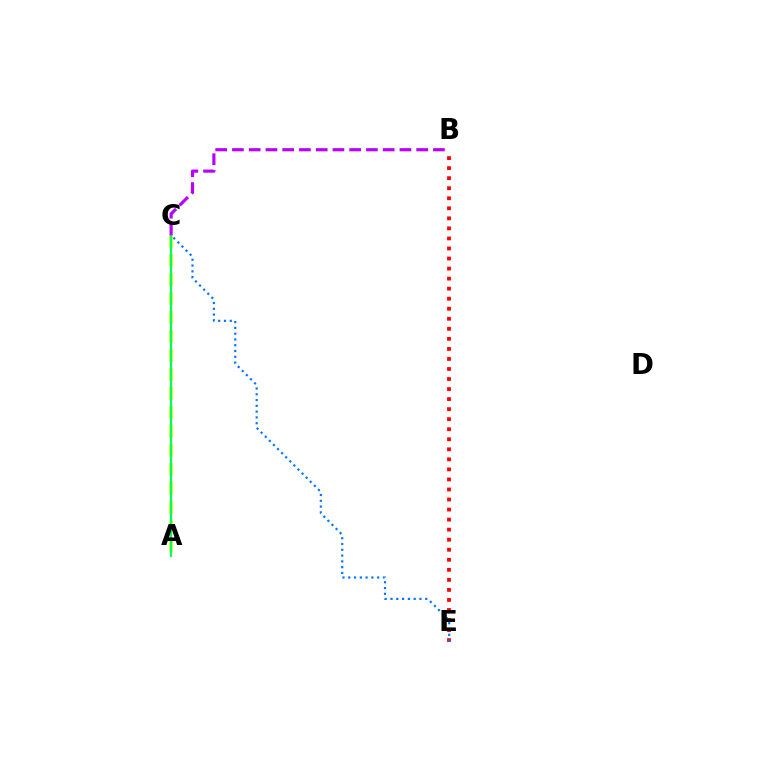{('B', 'E'): [{'color': '#ff0000', 'line_style': 'dotted', 'thickness': 2.73}], ('C', 'E'): [{'color': '#0074ff', 'line_style': 'dotted', 'thickness': 1.57}], ('A', 'C'): [{'color': '#d1ff00', 'line_style': 'dashed', 'thickness': 2.58}, {'color': '#00ff5c', 'line_style': 'solid', 'thickness': 1.54}], ('B', 'C'): [{'color': '#b900ff', 'line_style': 'dashed', 'thickness': 2.28}]}